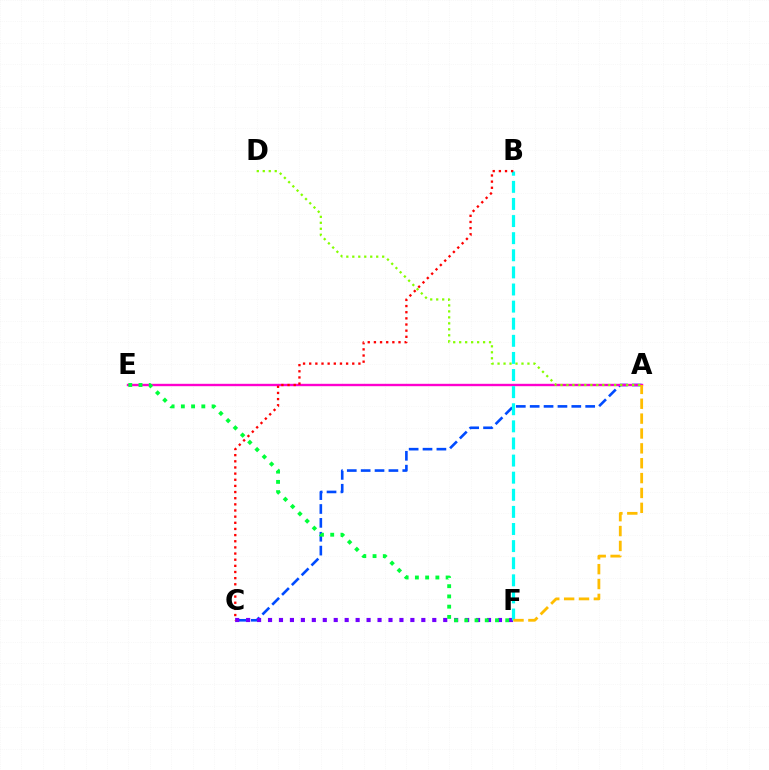{('A', 'C'): [{'color': '#004bff', 'line_style': 'dashed', 'thickness': 1.88}], ('C', 'F'): [{'color': '#7200ff', 'line_style': 'dotted', 'thickness': 2.98}], ('A', 'E'): [{'color': '#ff00cf', 'line_style': 'solid', 'thickness': 1.71}], ('A', 'D'): [{'color': '#84ff00', 'line_style': 'dotted', 'thickness': 1.62}], ('B', 'F'): [{'color': '#00fff6', 'line_style': 'dashed', 'thickness': 2.32}], ('B', 'C'): [{'color': '#ff0000', 'line_style': 'dotted', 'thickness': 1.67}], ('E', 'F'): [{'color': '#00ff39', 'line_style': 'dotted', 'thickness': 2.78}], ('A', 'F'): [{'color': '#ffbd00', 'line_style': 'dashed', 'thickness': 2.02}]}